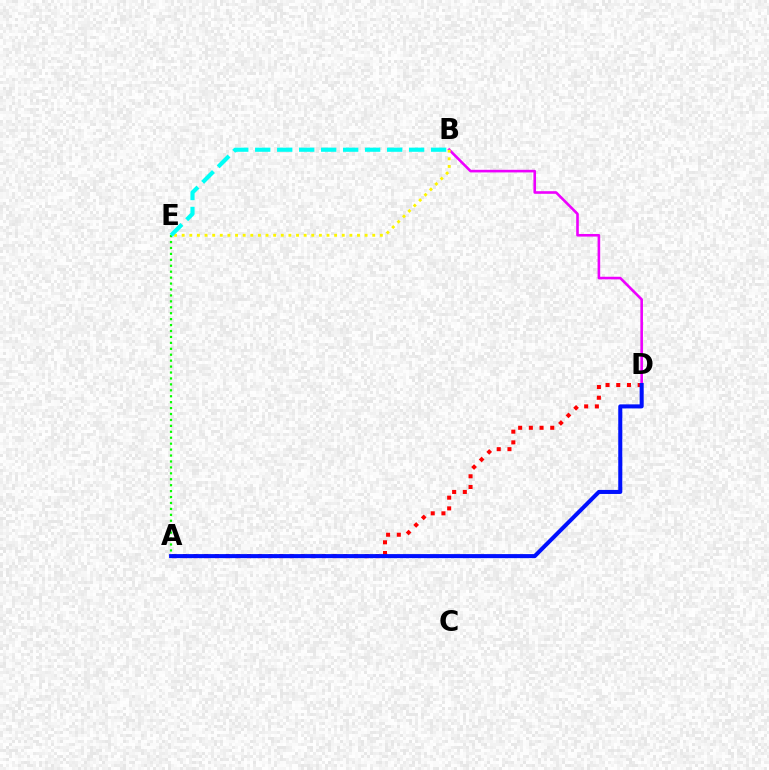{('B', 'D'): [{'color': '#ee00ff', 'line_style': 'solid', 'thickness': 1.88}], ('A', 'D'): [{'color': '#ff0000', 'line_style': 'dotted', 'thickness': 2.91}, {'color': '#0010ff', 'line_style': 'solid', 'thickness': 2.91}], ('B', 'E'): [{'color': '#fcf500', 'line_style': 'dotted', 'thickness': 2.07}, {'color': '#00fff6', 'line_style': 'dashed', 'thickness': 2.99}], ('A', 'E'): [{'color': '#08ff00', 'line_style': 'dotted', 'thickness': 1.61}]}